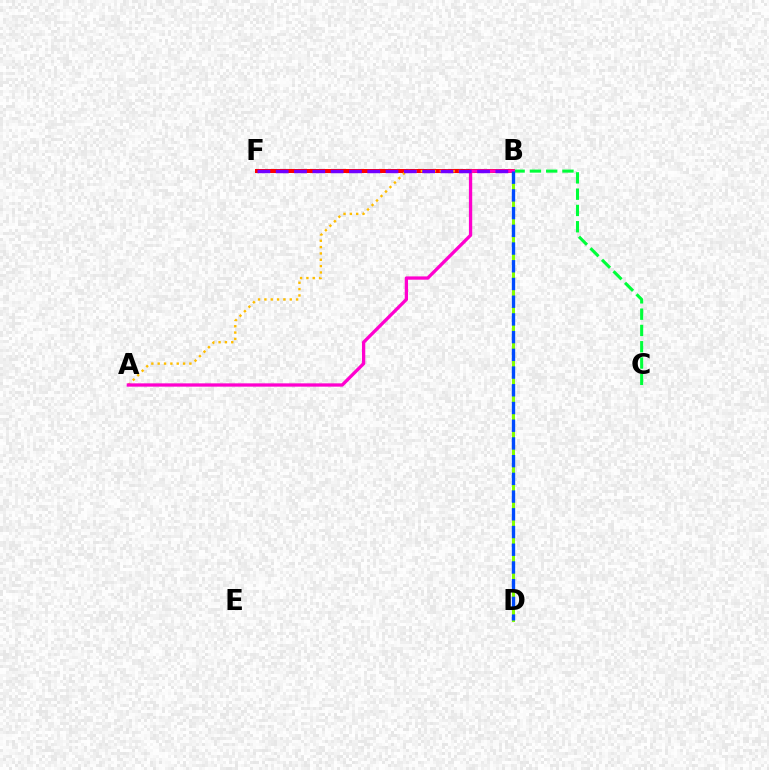{('B', 'F'): [{'color': '#00fff6', 'line_style': 'dotted', 'thickness': 1.69}, {'color': '#ff0000', 'line_style': 'solid', 'thickness': 2.88}, {'color': '#7200ff', 'line_style': 'dashed', 'thickness': 2.49}], ('B', 'D'): [{'color': '#84ff00', 'line_style': 'solid', 'thickness': 2.16}, {'color': '#004bff', 'line_style': 'dashed', 'thickness': 2.41}], ('B', 'C'): [{'color': '#00ff39', 'line_style': 'dashed', 'thickness': 2.21}], ('A', 'B'): [{'color': '#ffbd00', 'line_style': 'dotted', 'thickness': 1.72}, {'color': '#ff00cf', 'line_style': 'solid', 'thickness': 2.38}]}